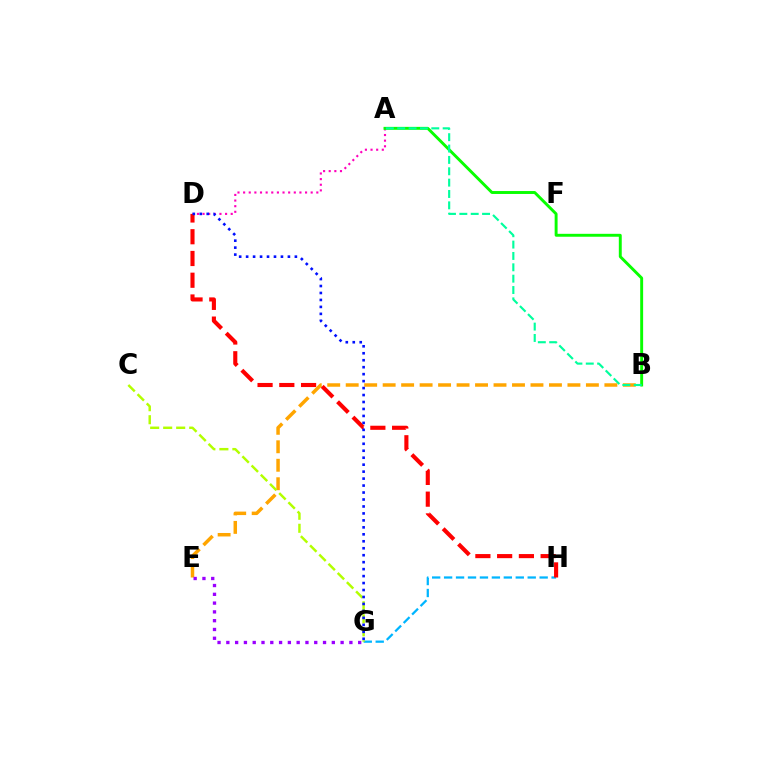{('G', 'H'): [{'color': '#00b5ff', 'line_style': 'dashed', 'thickness': 1.62}], ('B', 'E'): [{'color': '#ffa500', 'line_style': 'dashed', 'thickness': 2.51}], ('A', 'D'): [{'color': '#ff00bd', 'line_style': 'dotted', 'thickness': 1.53}], ('D', 'H'): [{'color': '#ff0000', 'line_style': 'dashed', 'thickness': 2.96}], ('C', 'G'): [{'color': '#b3ff00', 'line_style': 'dashed', 'thickness': 1.77}], ('A', 'B'): [{'color': '#08ff00', 'line_style': 'solid', 'thickness': 2.1}, {'color': '#00ff9d', 'line_style': 'dashed', 'thickness': 1.54}], ('E', 'G'): [{'color': '#9b00ff', 'line_style': 'dotted', 'thickness': 2.39}], ('D', 'G'): [{'color': '#0010ff', 'line_style': 'dotted', 'thickness': 1.89}]}